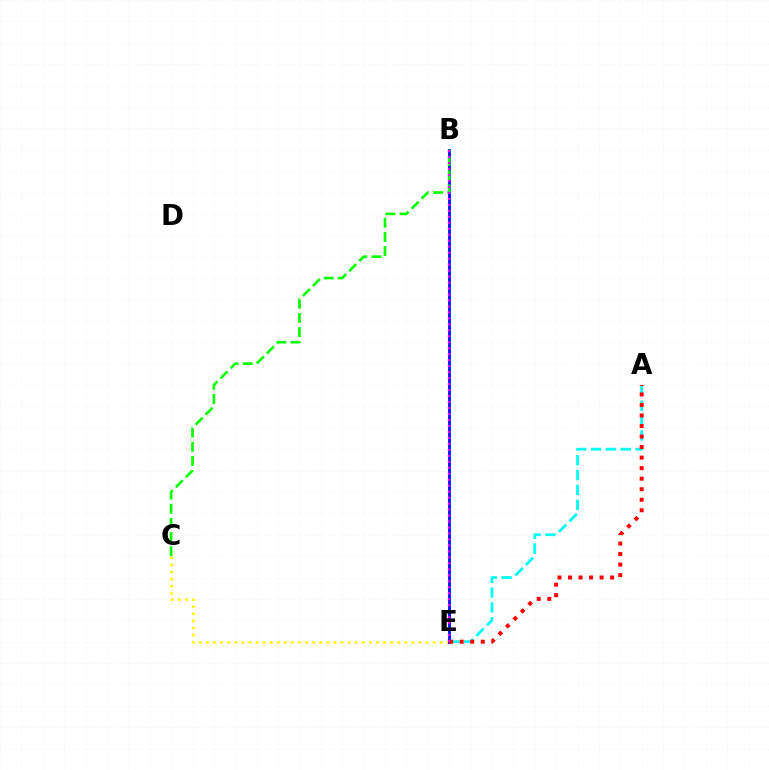{('C', 'E'): [{'color': '#fcf500', 'line_style': 'dotted', 'thickness': 1.93}], ('B', 'E'): [{'color': '#0010ff', 'line_style': 'solid', 'thickness': 2.04}, {'color': '#ee00ff', 'line_style': 'dotted', 'thickness': 1.62}], ('B', 'C'): [{'color': '#08ff00', 'line_style': 'dashed', 'thickness': 1.92}], ('A', 'E'): [{'color': '#00fff6', 'line_style': 'dashed', 'thickness': 2.02}, {'color': '#ff0000', 'line_style': 'dotted', 'thickness': 2.86}]}